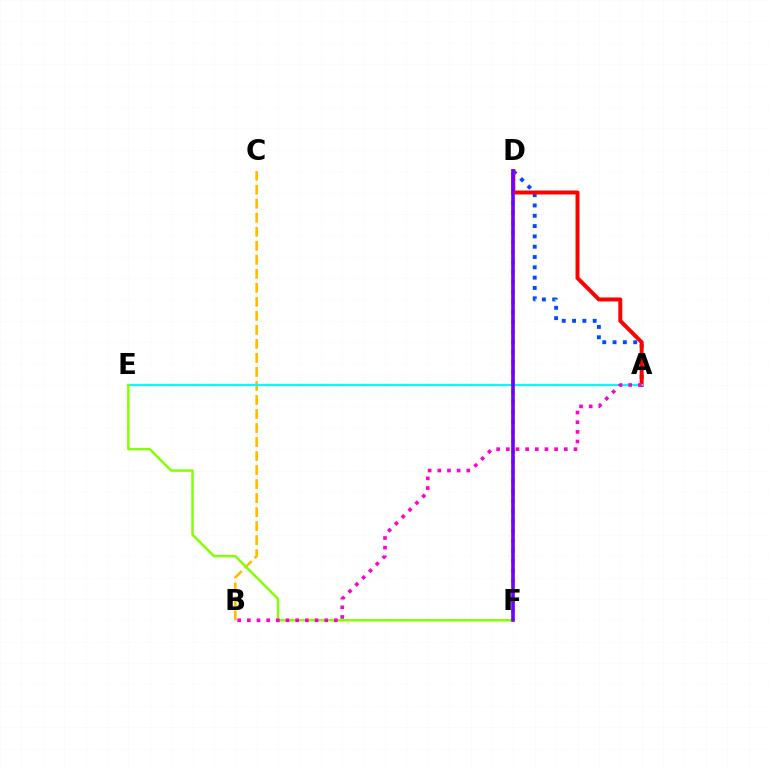{('A', 'D'): [{'color': '#004bff', 'line_style': 'dotted', 'thickness': 2.8}, {'color': '#ff0000', 'line_style': 'solid', 'thickness': 2.85}], ('D', 'F'): [{'color': '#00ff39', 'line_style': 'dotted', 'thickness': 2.7}, {'color': '#7200ff', 'line_style': 'solid', 'thickness': 2.61}], ('B', 'C'): [{'color': '#ffbd00', 'line_style': 'dashed', 'thickness': 1.9}], ('A', 'E'): [{'color': '#00fff6', 'line_style': 'solid', 'thickness': 1.58}], ('E', 'F'): [{'color': '#84ff00', 'line_style': 'solid', 'thickness': 1.77}], ('A', 'B'): [{'color': '#ff00cf', 'line_style': 'dotted', 'thickness': 2.63}]}